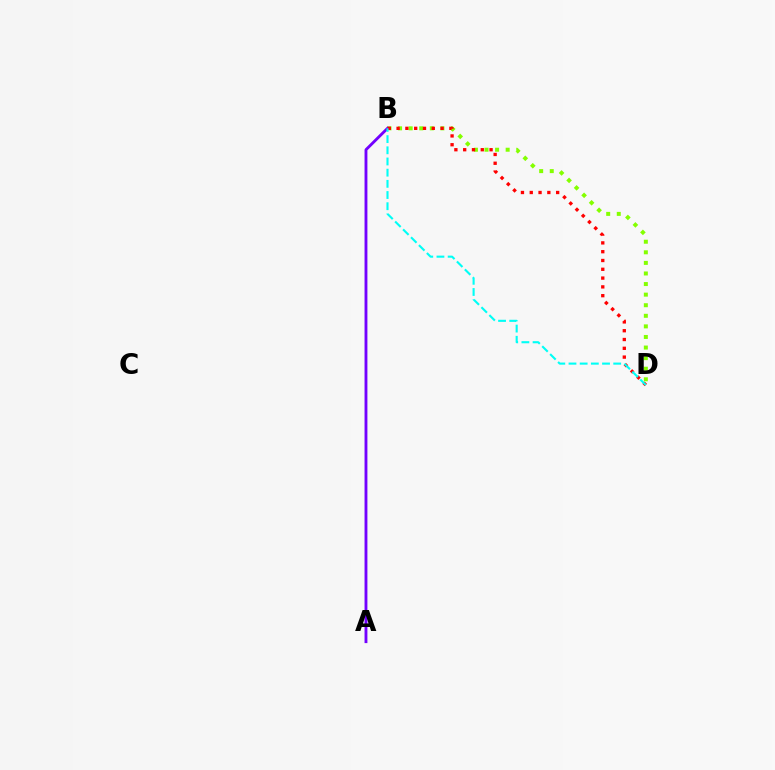{('B', 'D'): [{'color': '#84ff00', 'line_style': 'dotted', 'thickness': 2.88}, {'color': '#ff0000', 'line_style': 'dotted', 'thickness': 2.39}, {'color': '#00fff6', 'line_style': 'dashed', 'thickness': 1.52}], ('A', 'B'): [{'color': '#7200ff', 'line_style': 'solid', 'thickness': 2.06}]}